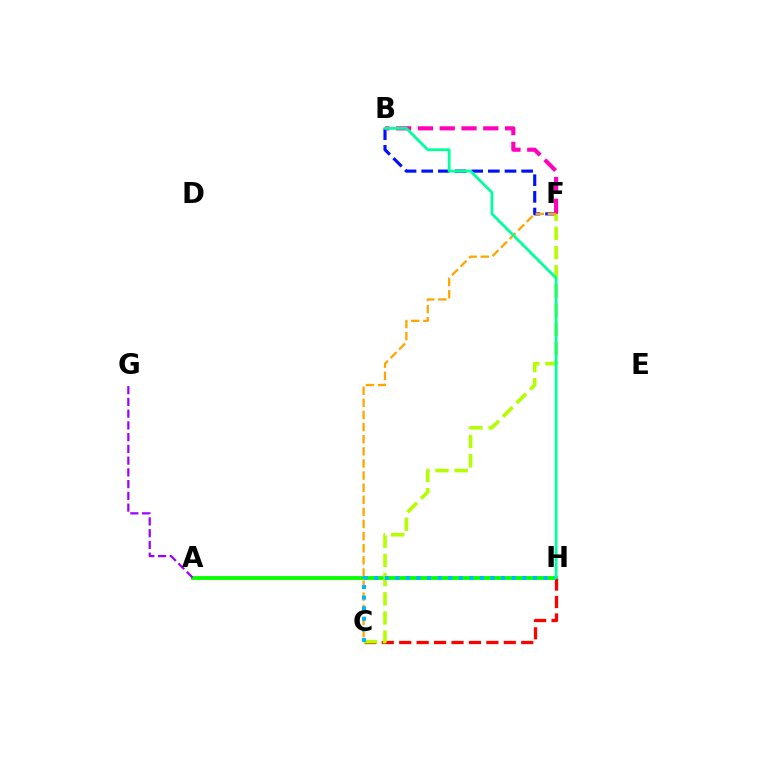{('A', 'H'): [{'color': '#08ff00', 'line_style': 'solid', 'thickness': 2.77}], ('B', 'F'): [{'color': '#0010ff', 'line_style': 'dashed', 'thickness': 2.26}, {'color': '#ff00bd', 'line_style': 'dashed', 'thickness': 2.96}], ('C', 'H'): [{'color': '#ff0000', 'line_style': 'dashed', 'thickness': 2.37}, {'color': '#00b5ff', 'line_style': 'dotted', 'thickness': 2.88}], ('C', 'F'): [{'color': '#b3ff00', 'line_style': 'dashed', 'thickness': 2.61}, {'color': '#ffa500', 'line_style': 'dashed', 'thickness': 1.65}], ('A', 'G'): [{'color': '#9b00ff', 'line_style': 'dashed', 'thickness': 1.6}], ('B', 'H'): [{'color': '#00ff9d', 'line_style': 'solid', 'thickness': 2.0}]}